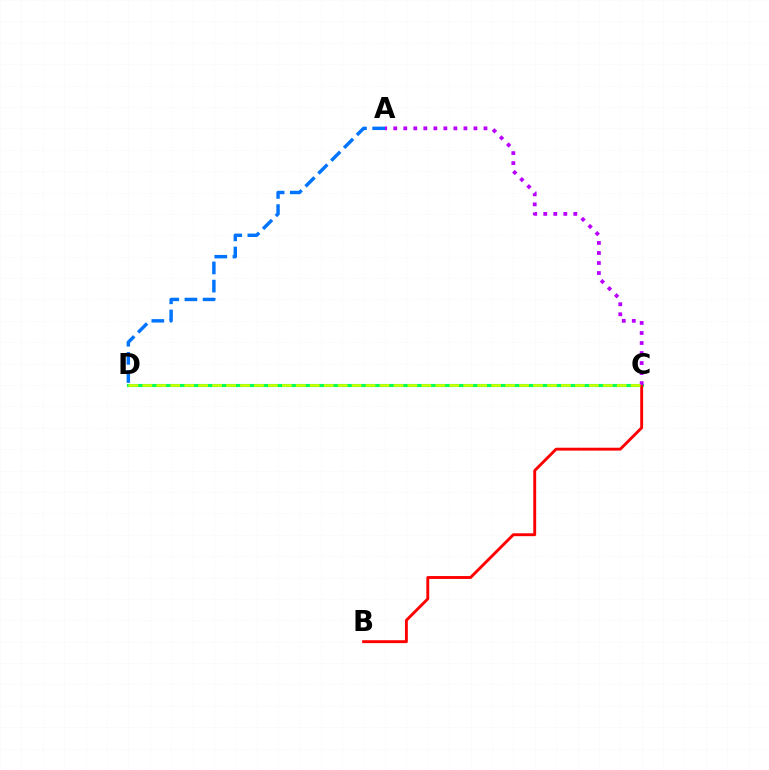{('A', 'D'): [{'color': '#0074ff', 'line_style': 'dashed', 'thickness': 2.47}], ('C', 'D'): [{'color': '#00ff5c', 'line_style': 'solid', 'thickness': 2.23}, {'color': '#d1ff00', 'line_style': 'dashed', 'thickness': 1.9}], ('B', 'C'): [{'color': '#ff0000', 'line_style': 'solid', 'thickness': 2.08}], ('A', 'C'): [{'color': '#b900ff', 'line_style': 'dotted', 'thickness': 2.72}]}